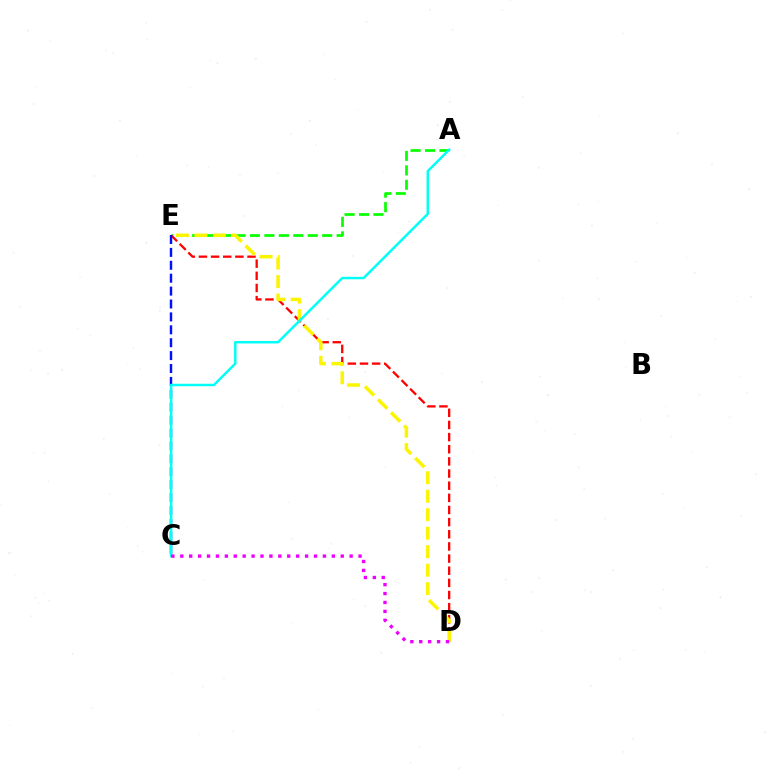{('A', 'E'): [{'color': '#08ff00', 'line_style': 'dashed', 'thickness': 1.96}], ('D', 'E'): [{'color': '#ff0000', 'line_style': 'dashed', 'thickness': 1.65}, {'color': '#fcf500', 'line_style': 'dashed', 'thickness': 2.51}], ('C', 'E'): [{'color': '#0010ff', 'line_style': 'dashed', 'thickness': 1.75}], ('A', 'C'): [{'color': '#00fff6', 'line_style': 'solid', 'thickness': 1.77}], ('C', 'D'): [{'color': '#ee00ff', 'line_style': 'dotted', 'thickness': 2.42}]}